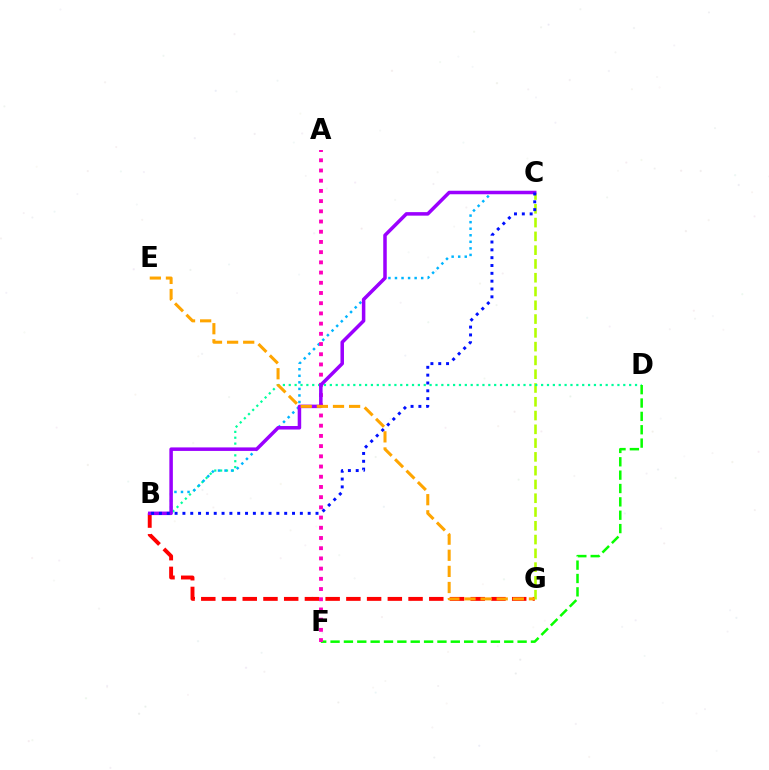{('B', 'G'): [{'color': '#ff0000', 'line_style': 'dashed', 'thickness': 2.82}], ('C', 'G'): [{'color': '#b3ff00', 'line_style': 'dashed', 'thickness': 1.87}], ('B', 'D'): [{'color': '#00ff9d', 'line_style': 'dotted', 'thickness': 1.59}], ('D', 'F'): [{'color': '#08ff00', 'line_style': 'dashed', 'thickness': 1.81}], ('B', 'C'): [{'color': '#00b5ff', 'line_style': 'dotted', 'thickness': 1.78}, {'color': '#9b00ff', 'line_style': 'solid', 'thickness': 2.53}, {'color': '#0010ff', 'line_style': 'dotted', 'thickness': 2.13}], ('A', 'F'): [{'color': '#ff00bd', 'line_style': 'dotted', 'thickness': 2.77}], ('E', 'G'): [{'color': '#ffa500', 'line_style': 'dashed', 'thickness': 2.19}]}